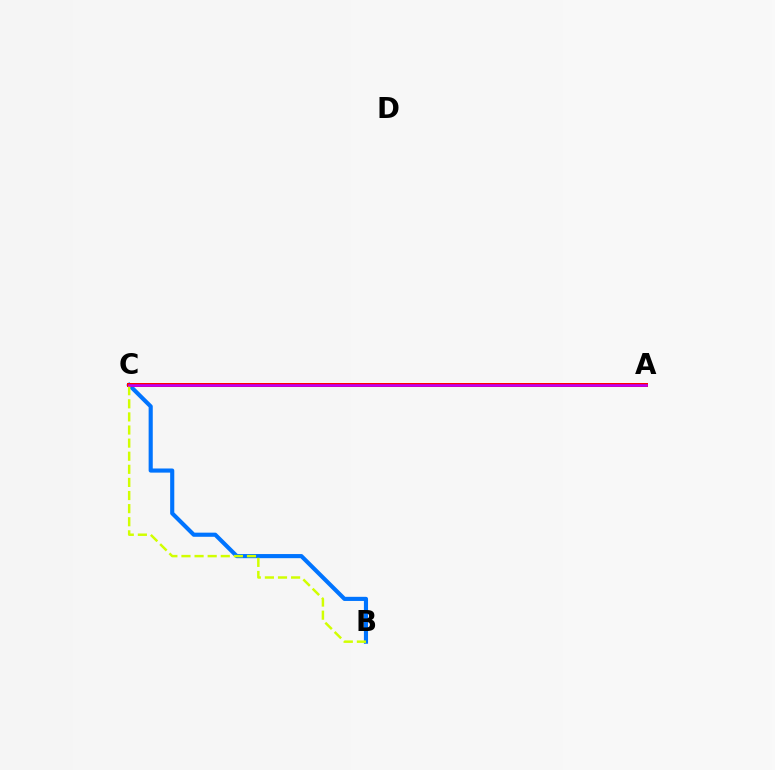{('B', 'C'): [{'color': '#0074ff', 'line_style': 'solid', 'thickness': 2.97}, {'color': '#d1ff00', 'line_style': 'dashed', 'thickness': 1.78}], ('A', 'C'): [{'color': '#00ff5c', 'line_style': 'dotted', 'thickness': 1.71}, {'color': '#ff0000', 'line_style': 'solid', 'thickness': 2.88}, {'color': '#b900ff', 'line_style': 'solid', 'thickness': 1.81}]}